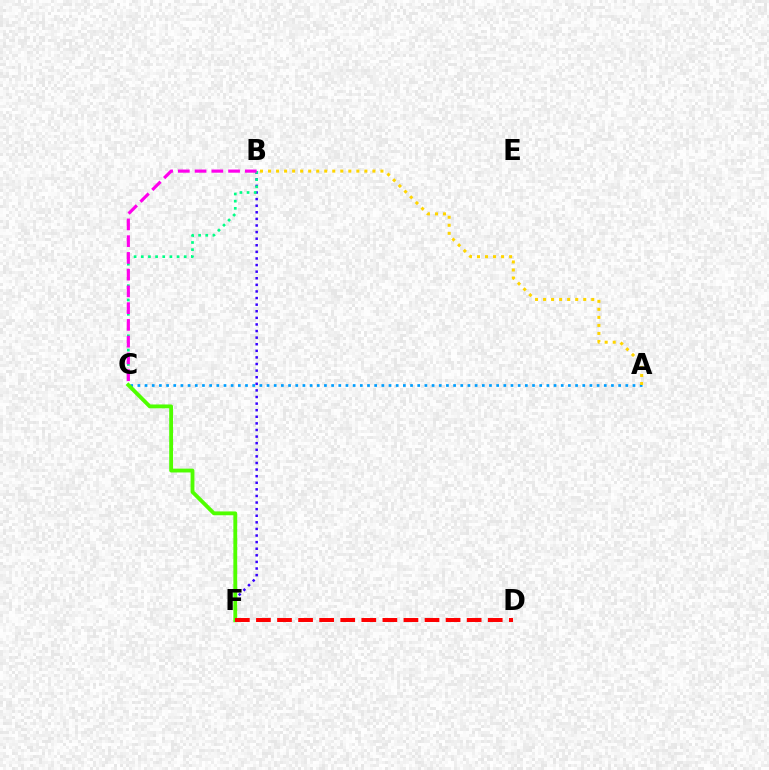{('A', 'C'): [{'color': '#009eff', 'line_style': 'dotted', 'thickness': 1.95}], ('B', 'F'): [{'color': '#3700ff', 'line_style': 'dotted', 'thickness': 1.79}], ('B', 'C'): [{'color': '#00ff86', 'line_style': 'dotted', 'thickness': 1.94}, {'color': '#ff00ed', 'line_style': 'dashed', 'thickness': 2.28}], ('A', 'B'): [{'color': '#ffd500', 'line_style': 'dotted', 'thickness': 2.18}], ('C', 'F'): [{'color': '#4fff00', 'line_style': 'solid', 'thickness': 2.76}], ('D', 'F'): [{'color': '#ff0000', 'line_style': 'dashed', 'thickness': 2.86}]}